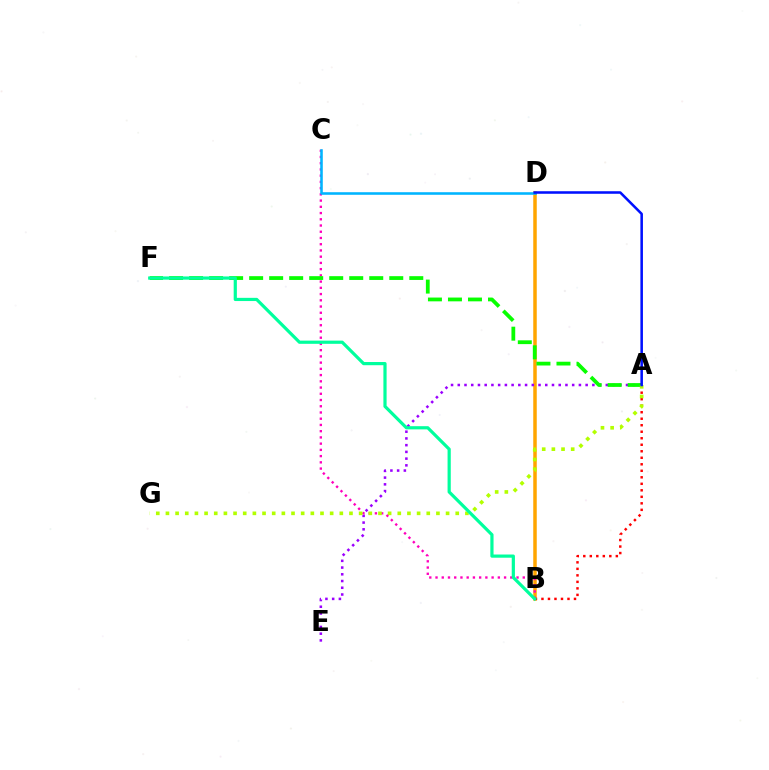{('B', 'D'): [{'color': '#ffa500', 'line_style': 'solid', 'thickness': 2.52}], ('A', 'B'): [{'color': '#ff0000', 'line_style': 'dotted', 'thickness': 1.77}], ('A', 'E'): [{'color': '#9b00ff', 'line_style': 'dotted', 'thickness': 1.83}], ('B', 'C'): [{'color': '#ff00bd', 'line_style': 'dotted', 'thickness': 1.69}], ('A', 'F'): [{'color': '#08ff00', 'line_style': 'dashed', 'thickness': 2.72}], ('A', 'G'): [{'color': '#b3ff00', 'line_style': 'dotted', 'thickness': 2.62}], ('C', 'D'): [{'color': '#00b5ff', 'line_style': 'solid', 'thickness': 1.85}], ('B', 'F'): [{'color': '#00ff9d', 'line_style': 'solid', 'thickness': 2.3}], ('A', 'D'): [{'color': '#0010ff', 'line_style': 'solid', 'thickness': 1.83}]}